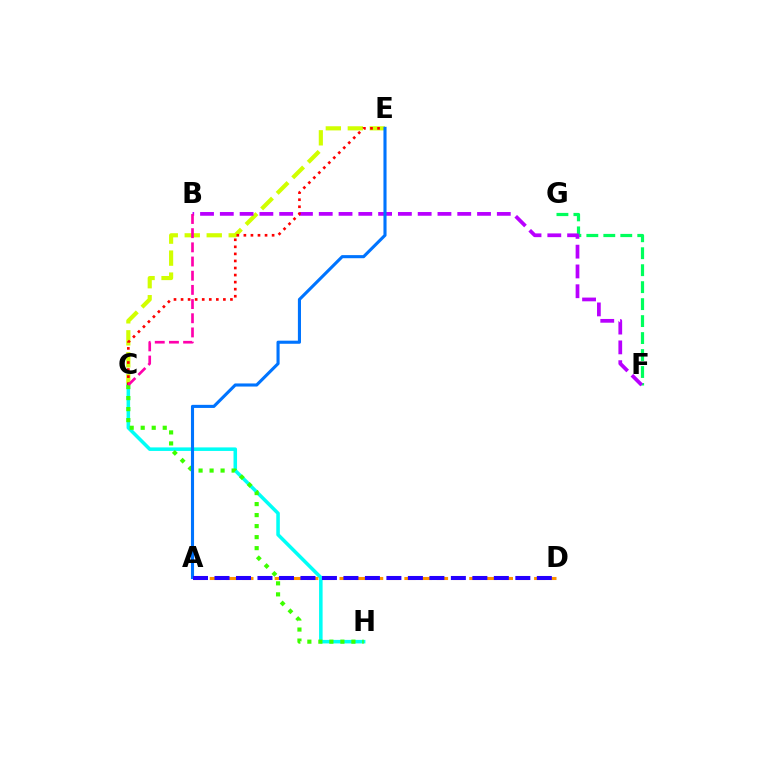{('F', 'G'): [{'color': '#00ff5c', 'line_style': 'dashed', 'thickness': 2.31}], ('C', 'E'): [{'color': '#d1ff00', 'line_style': 'dashed', 'thickness': 2.99}, {'color': '#ff0000', 'line_style': 'dotted', 'thickness': 1.92}], ('C', 'H'): [{'color': '#00fff6', 'line_style': 'solid', 'thickness': 2.55}, {'color': '#3dff00', 'line_style': 'dotted', 'thickness': 2.99}], ('A', 'D'): [{'color': '#ff9400', 'line_style': 'dashed', 'thickness': 2.2}, {'color': '#2500ff', 'line_style': 'dashed', 'thickness': 2.92}], ('B', 'F'): [{'color': '#b900ff', 'line_style': 'dashed', 'thickness': 2.69}], ('A', 'E'): [{'color': '#0074ff', 'line_style': 'solid', 'thickness': 2.23}], ('B', 'C'): [{'color': '#ff00ac', 'line_style': 'dashed', 'thickness': 1.93}]}